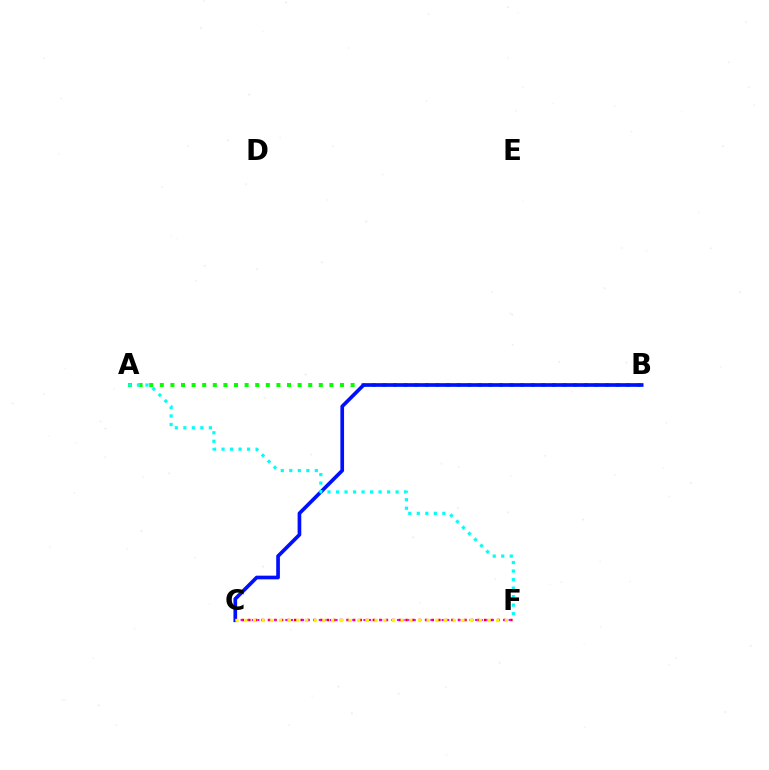{('A', 'B'): [{'color': '#08ff00', 'line_style': 'dotted', 'thickness': 2.88}], ('B', 'C'): [{'color': '#0010ff', 'line_style': 'solid', 'thickness': 2.65}], ('A', 'F'): [{'color': '#00fff6', 'line_style': 'dotted', 'thickness': 2.31}], ('C', 'F'): [{'color': '#ff0000', 'line_style': 'dotted', 'thickness': 1.78}, {'color': '#ee00ff', 'line_style': 'dotted', 'thickness': 1.52}, {'color': '#fcf500', 'line_style': 'dotted', 'thickness': 2.36}]}